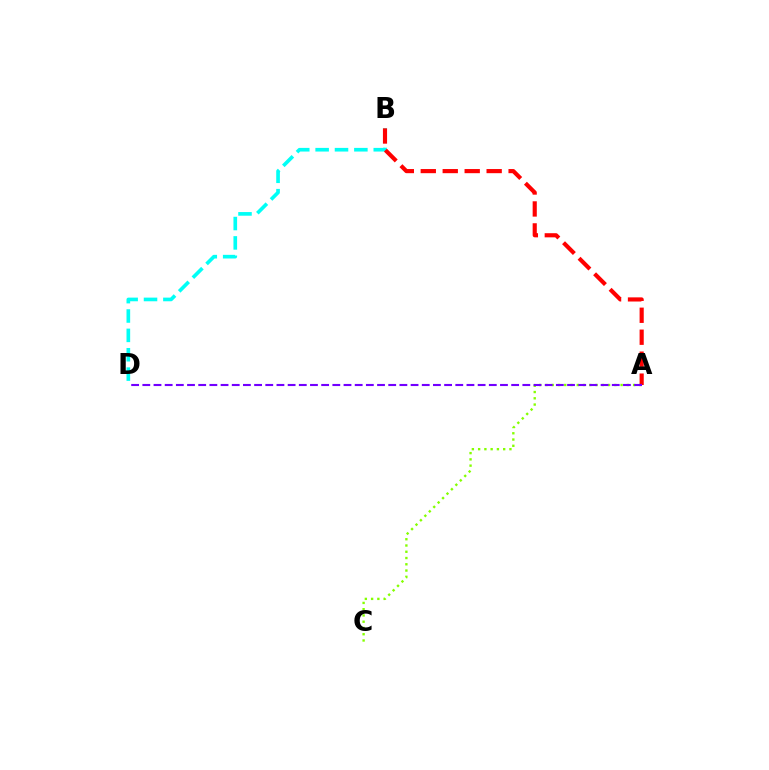{('A', 'C'): [{'color': '#84ff00', 'line_style': 'dotted', 'thickness': 1.7}], ('B', 'D'): [{'color': '#00fff6', 'line_style': 'dashed', 'thickness': 2.63}], ('A', 'B'): [{'color': '#ff0000', 'line_style': 'dashed', 'thickness': 2.98}], ('A', 'D'): [{'color': '#7200ff', 'line_style': 'dashed', 'thickness': 1.52}]}